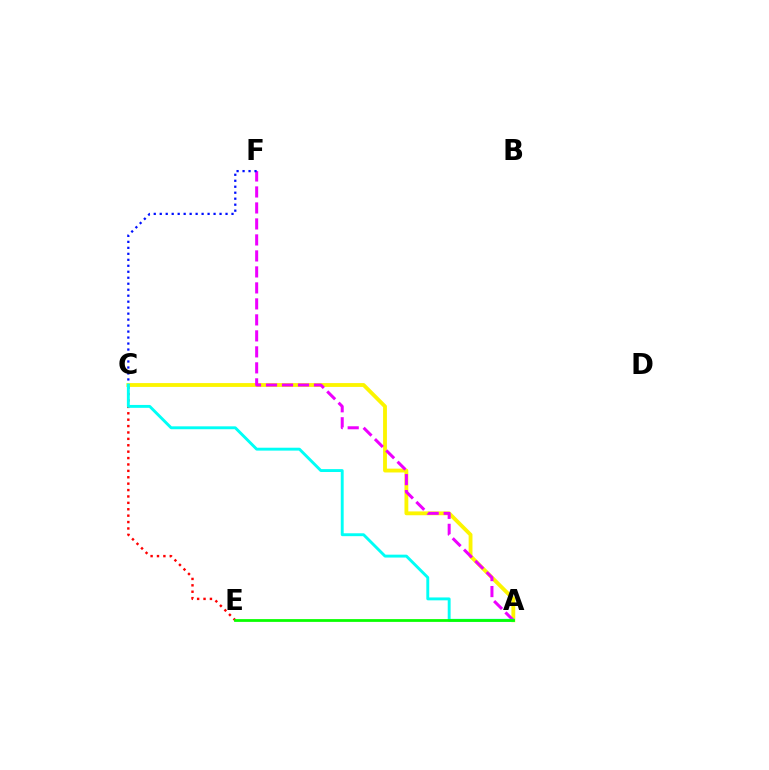{('A', 'C'): [{'color': '#fcf500', 'line_style': 'solid', 'thickness': 2.76}, {'color': '#00fff6', 'line_style': 'solid', 'thickness': 2.08}], ('C', 'E'): [{'color': '#ff0000', 'line_style': 'dotted', 'thickness': 1.74}], ('A', 'F'): [{'color': '#ee00ff', 'line_style': 'dashed', 'thickness': 2.17}], ('C', 'F'): [{'color': '#0010ff', 'line_style': 'dotted', 'thickness': 1.63}], ('A', 'E'): [{'color': '#08ff00', 'line_style': 'solid', 'thickness': 1.99}]}